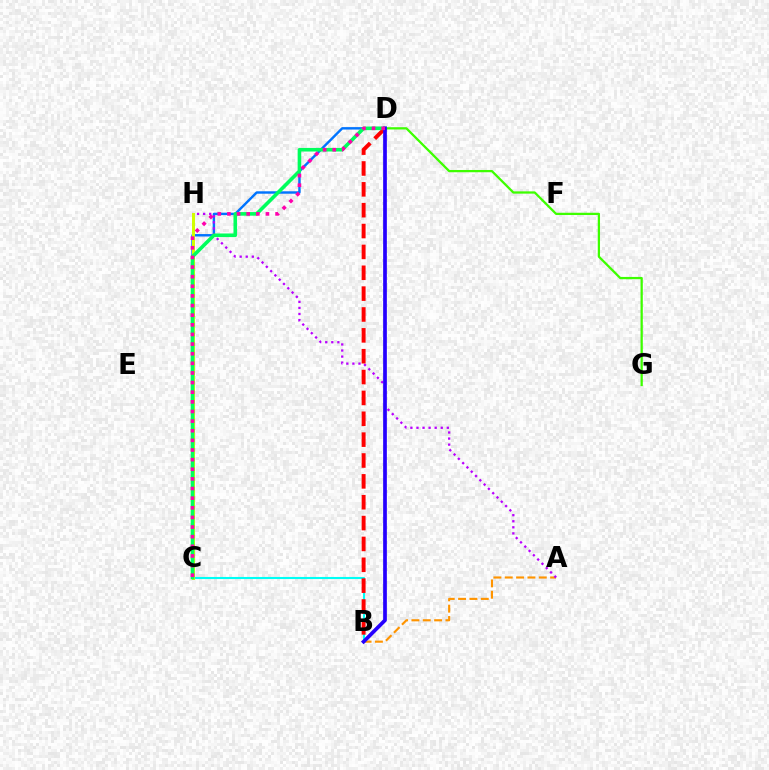{('C', 'D'): [{'color': '#0074ff', 'line_style': 'solid', 'thickness': 1.75}, {'color': '#00ff5c', 'line_style': 'solid', 'thickness': 2.59}, {'color': '#ff00ac', 'line_style': 'dotted', 'thickness': 2.62}], ('A', 'B'): [{'color': '#ff9400', 'line_style': 'dashed', 'thickness': 1.54}], ('D', 'G'): [{'color': '#3dff00', 'line_style': 'solid', 'thickness': 1.63}], ('A', 'H'): [{'color': '#b900ff', 'line_style': 'dotted', 'thickness': 1.65}], ('B', 'C'): [{'color': '#00fff6', 'line_style': 'solid', 'thickness': 1.51}], ('B', 'D'): [{'color': '#ff0000', 'line_style': 'dashed', 'thickness': 2.83}, {'color': '#2500ff', 'line_style': 'solid', 'thickness': 2.67}], ('C', 'H'): [{'color': '#d1ff00', 'line_style': 'solid', 'thickness': 2.15}]}